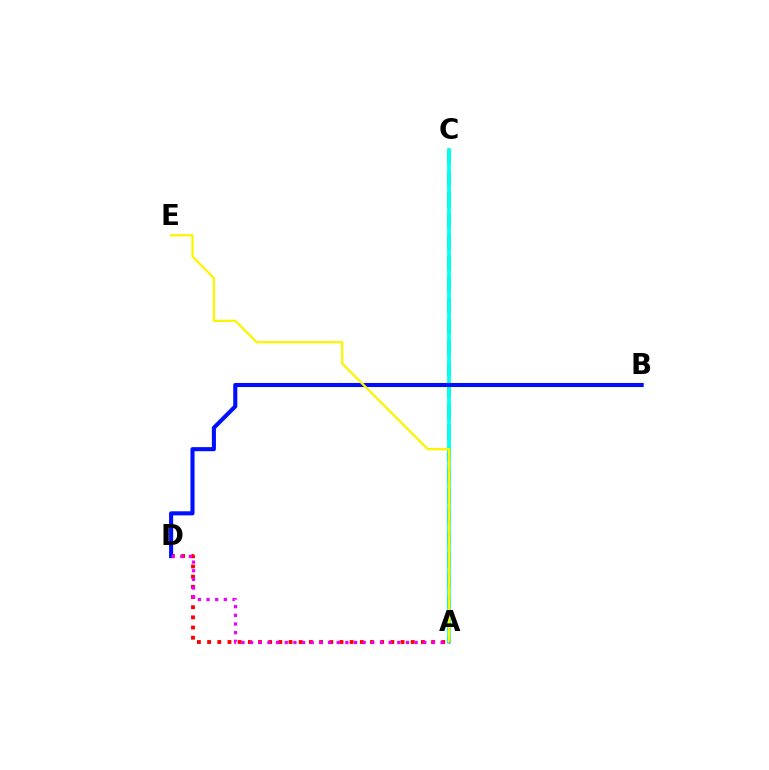{('A', 'C'): [{'color': '#08ff00', 'line_style': 'dashed', 'thickness': 2.87}, {'color': '#00fff6', 'line_style': 'solid', 'thickness': 2.68}], ('A', 'D'): [{'color': '#ff0000', 'line_style': 'dotted', 'thickness': 2.77}, {'color': '#ee00ff', 'line_style': 'dotted', 'thickness': 2.35}], ('B', 'D'): [{'color': '#0010ff', 'line_style': 'solid', 'thickness': 2.94}], ('A', 'E'): [{'color': '#fcf500', 'line_style': 'solid', 'thickness': 1.64}]}